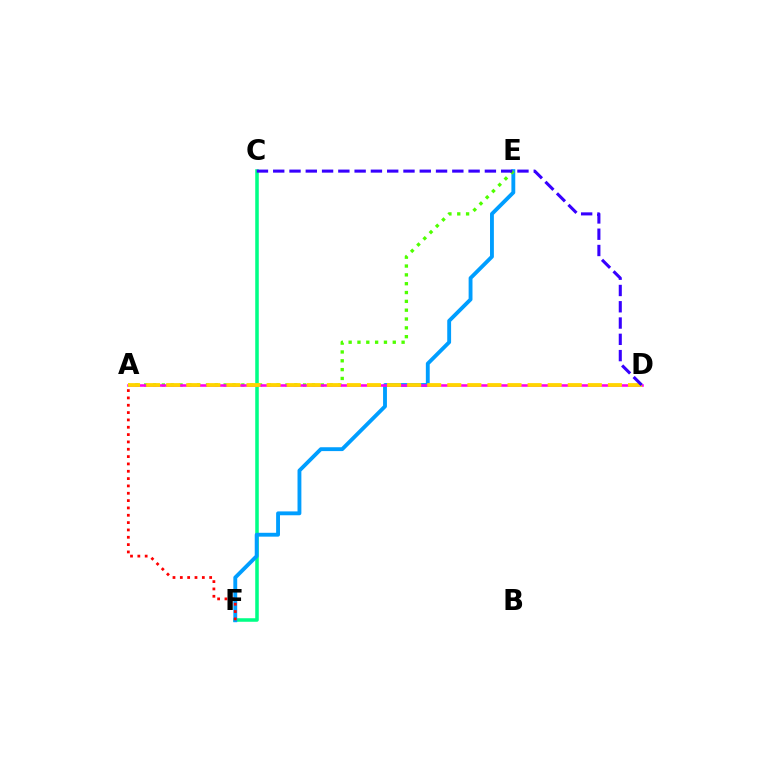{('C', 'F'): [{'color': '#00ff86', 'line_style': 'solid', 'thickness': 2.55}], ('E', 'F'): [{'color': '#009eff', 'line_style': 'solid', 'thickness': 2.78}], ('A', 'E'): [{'color': '#4fff00', 'line_style': 'dotted', 'thickness': 2.4}], ('A', 'F'): [{'color': '#ff0000', 'line_style': 'dotted', 'thickness': 1.99}], ('A', 'D'): [{'color': '#ff00ed', 'line_style': 'solid', 'thickness': 1.86}, {'color': '#ffd500', 'line_style': 'dashed', 'thickness': 2.73}], ('C', 'D'): [{'color': '#3700ff', 'line_style': 'dashed', 'thickness': 2.21}]}